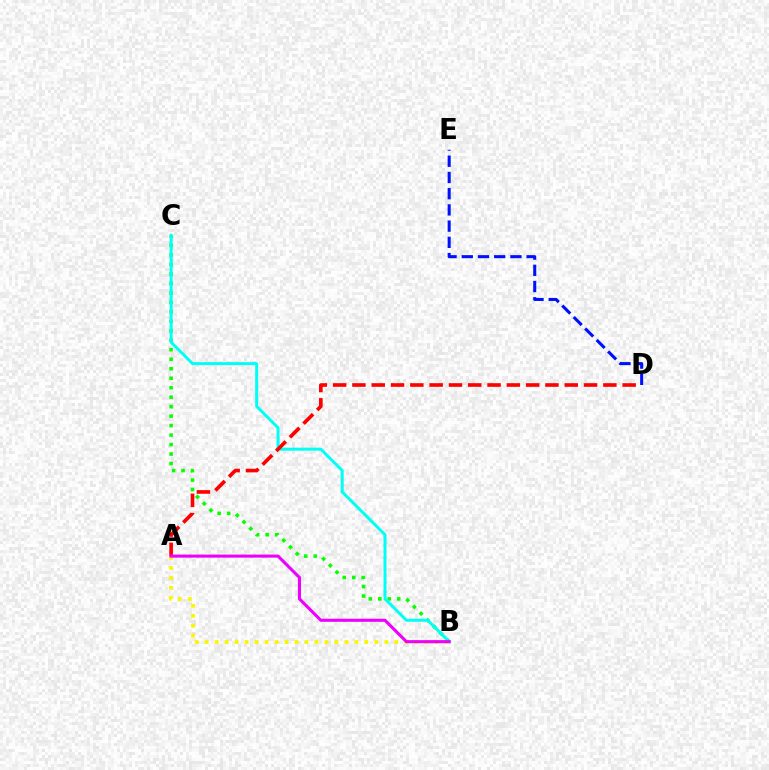{('A', 'B'): [{'color': '#fcf500', 'line_style': 'dotted', 'thickness': 2.71}, {'color': '#ee00ff', 'line_style': 'solid', 'thickness': 2.22}], ('D', 'E'): [{'color': '#0010ff', 'line_style': 'dashed', 'thickness': 2.2}], ('B', 'C'): [{'color': '#08ff00', 'line_style': 'dotted', 'thickness': 2.58}, {'color': '#00fff6', 'line_style': 'solid', 'thickness': 2.15}], ('A', 'D'): [{'color': '#ff0000', 'line_style': 'dashed', 'thickness': 2.62}]}